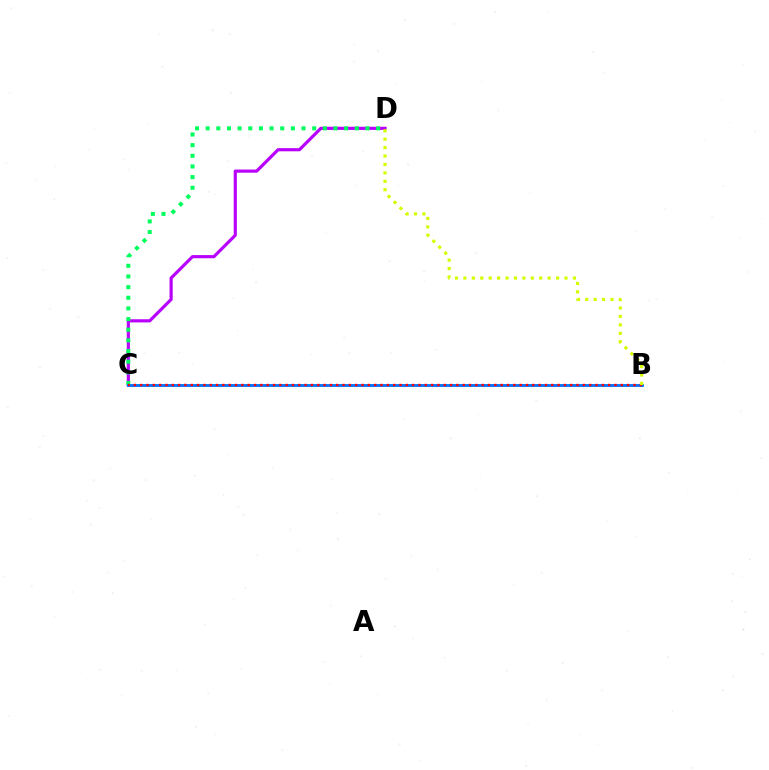{('C', 'D'): [{'color': '#b900ff', 'line_style': 'solid', 'thickness': 2.28}, {'color': '#00ff5c', 'line_style': 'dotted', 'thickness': 2.89}], ('B', 'C'): [{'color': '#0074ff', 'line_style': 'solid', 'thickness': 2.05}, {'color': '#ff0000', 'line_style': 'dotted', 'thickness': 1.72}], ('B', 'D'): [{'color': '#d1ff00', 'line_style': 'dotted', 'thickness': 2.29}]}